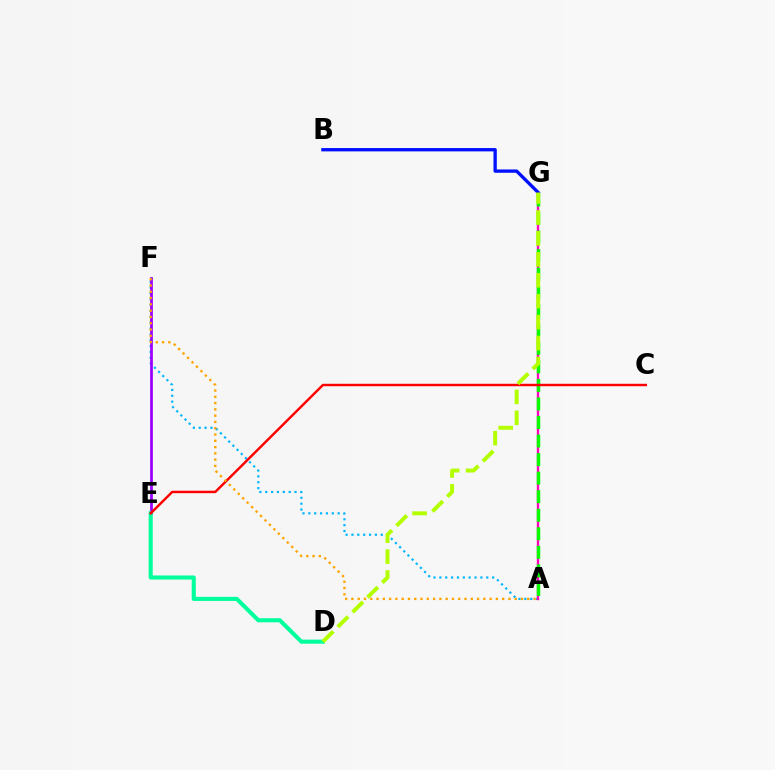{('A', 'F'): [{'color': '#00b5ff', 'line_style': 'dotted', 'thickness': 1.59}, {'color': '#ffa500', 'line_style': 'dotted', 'thickness': 1.71}], ('E', 'F'): [{'color': '#9b00ff', 'line_style': 'solid', 'thickness': 1.98}], ('A', 'G'): [{'color': '#ff00bd', 'line_style': 'solid', 'thickness': 1.68}, {'color': '#08ff00', 'line_style': 'dashed', 'thickness': 2.52}], ('D', 'E'): [{'color': '#00ff9d', 'line_style': 'solid', 'thickness': 2.94}], ('B', 'G'): [{'color': '#0010ff', 'line_style': 'solid', 'thickness': 2.39}], ('C', 'E'): [{'color': '#ff0000', 'line_style': 'solid', 'thickness': 1.76}], ('D', 'G'): [{'color': '#b3ff00', 'line_style': 'dashed', 'thickness': 2.84}]}